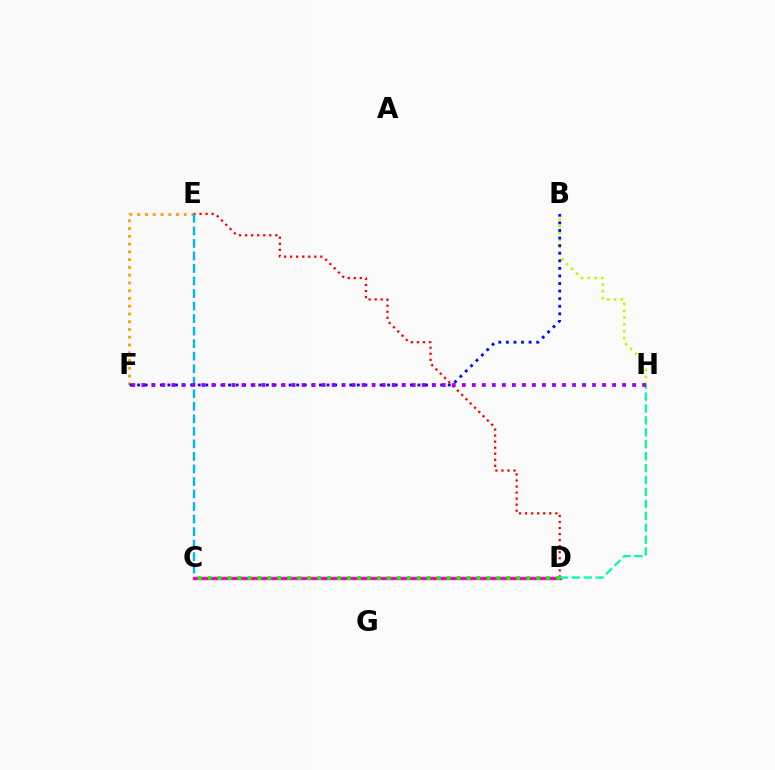{('B', 'H'): [{'color': '#b3ff00', 'line_style': 'dotted', 'thickness': 1.85}], ('E', 'F'): [{'color': '#ffa500', 'line_style': 'dotted', 'thickness': 2.11}], ('D', 'E'): [{'color': '#ff0000', 'line_style': 'dotted', 'thickness': 1.64}], ('C', 'E'): [{'color': '#00b5ff', 'line_style': 'dashed', 'thickness': 1.7}], ('C', 'D'): [{'color': '#ff00bd', 'line_style': 'solid', 'thickness': 2.41}, {'color': '#08ff00', 'line_style': 'dotted', 'thickness': 2.71}], ('B', 'F'): [{'color': '#0010ff', 'line_style': 'dotted', 'thickness': 2.06}], ('D', 'H'): [{'color': '#00ff9d', 'line_style': 'dashed', 'thickness': 1.62}], ('F', 'H'): [{'color': '#9b00ff', 'line_style': 'dotted', 'thickness': 2.72}]}